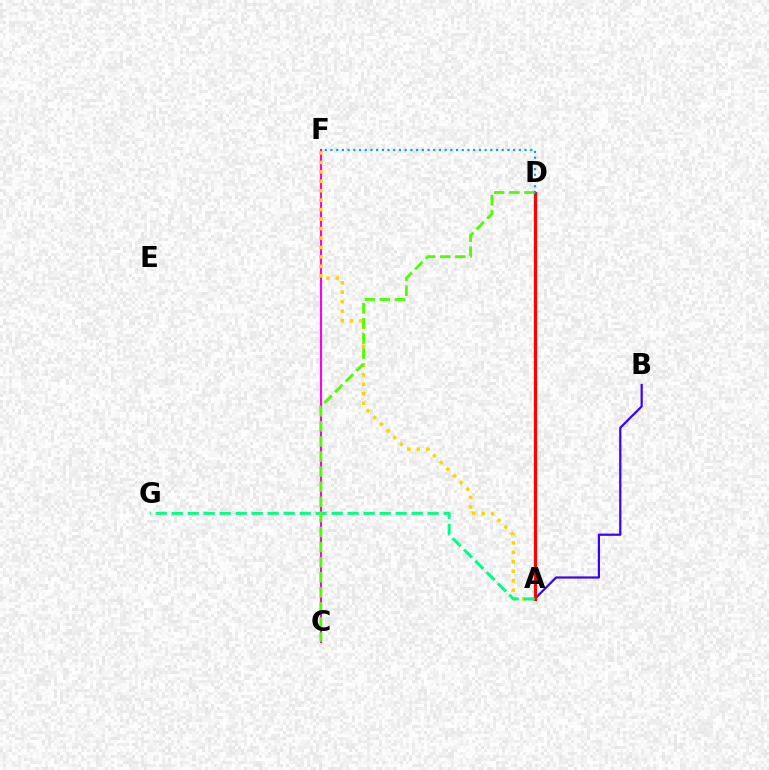{('C', 'F'): [{'color': '#ff00ed', 'line_style': 'solid', 'thickness': 1.51}], ('A', 'B'): [{'color': '#3700ff', 'line_style': 'solid', 'thickness': 1.58}], ('A', 'F'): [{'color': '#ffd500', 'line_style': 'dotted', 'thickness': 2.57}], ('A', 'D'): [{'color': '#ff0000', 'line_style': 'solid', 'thickness': 2.3}], ('A', 'G'): [{'color': '#00ff86', 'line_style': 'dashed', 'thickness': 2.17}], ('C', 'D'): [{'color': '#4fff00', 'line_style': 'dashed', 'thickness': 2.05}], ('D', 'F'): [{'color': '#009eff', 'line_style': 'dotted', 'thickness': 1.55}]}